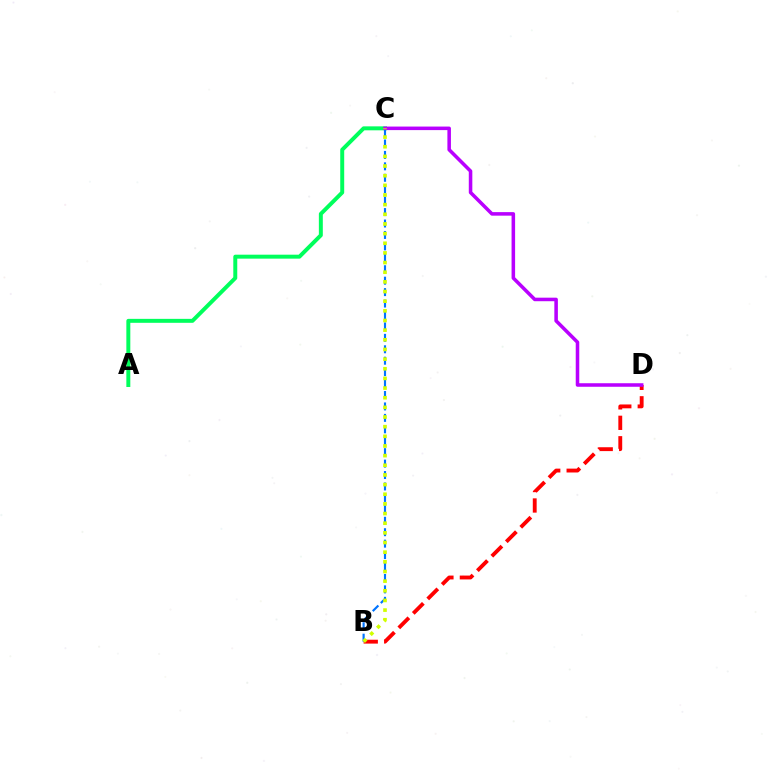{('A', 'C'): [{'color': '#00ff5c', 'line_style': 'solid', 'thickness': 2.85}], ('B', 'D'): [{'color': '#ff0000', 'line_style': 'dashed', 'thickness': 2.78}], ('B', 'C'): [{'color': '#0074ff', 'line_style': 'dashed', 'thickness': 1.55}, {'color': '#d1ff00', 'line_style': 'dotted', 'thickness': 2.62}], ('C', 'D'): [{'color': '#b900ff', 'line_style': 'solid', 'thickness': 2.55}]}